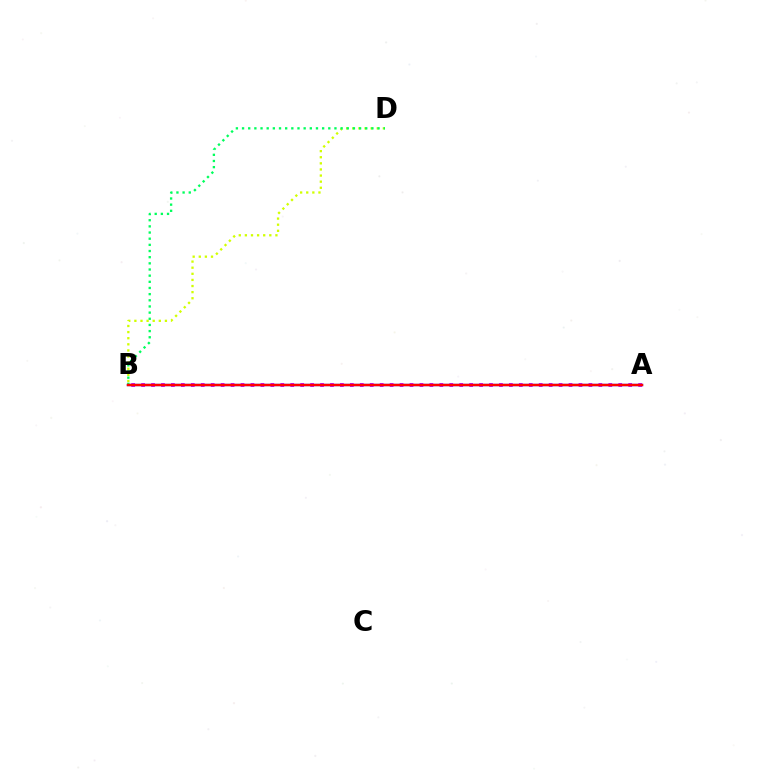{('B', 'D'): [{'color': '#d1ff00', 'line_style': 'dotted', 'thickness': 1.66}, {'color': '#00ff5c', 'line_style': 'dotted', 'thickness': 1.67}], ('A', 'B'): [{'color': '#0074ff', 'line_style': 'solid', 'thickness': 1.71}, {'color': '#b900ff', 'line_style': 'dotted', 'thickness': 2.7}, {'color': '#ff0000', 'line_style': 'solid', 'thickness': 1.75}]}